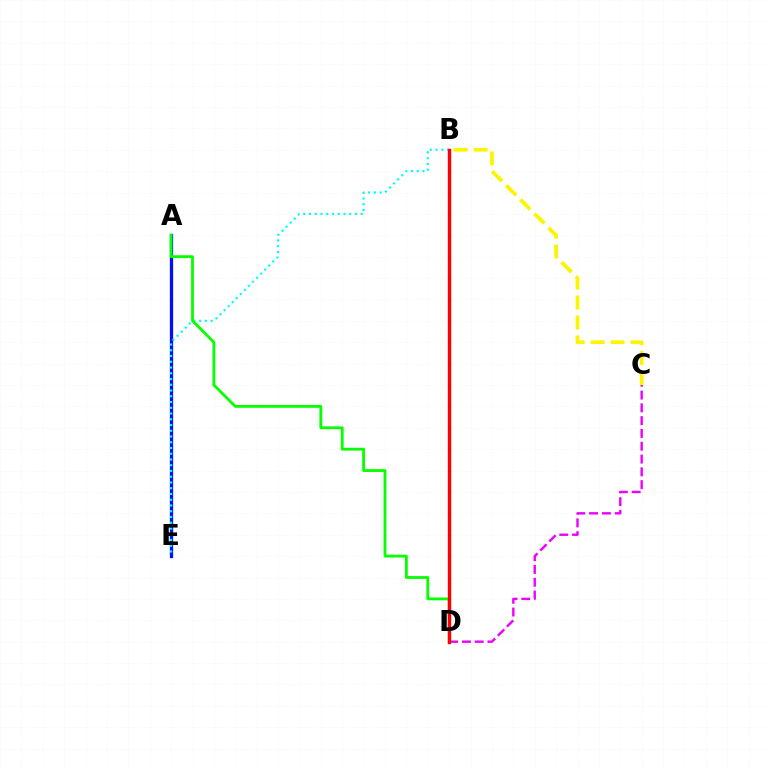{('A', 'E'): [{'color': '#0010ff', 'line_style': 'solid', 'thickness': 2.36}], ('B', 'E'): [{'color': '#00fff6', 'line_style': 'dotted', 'thickness': 1.56}], ('B', 'C'): [{'color': '#fcf500', 'line_style': 'dashed', 'thickness': 2.71}], ('A', 'D'): [{'color': '#08ff00', 'line_style': 'solid', 'thickness': 2.03}], ('C', 'D'): [{'color': '#ee00ff', 'line_style': 'dashed', 'thickness': 1.74}], ('B', 'D'): [{'color': '#ff0000', 'line_style': 'solid', 'thickness': 2.44}]}